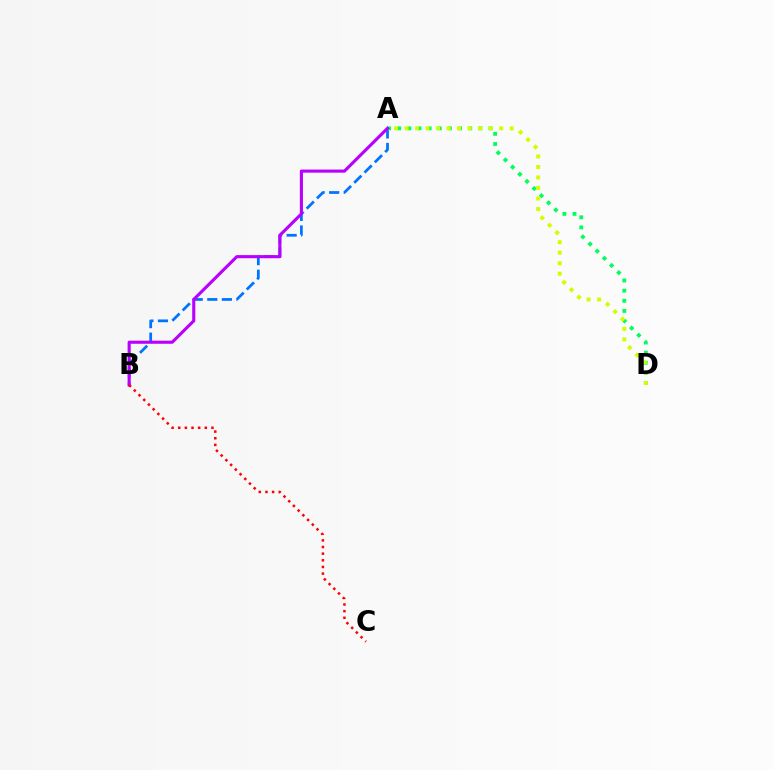{('A', 'B'): [{'color': '#0074ff', 'line_style': 'dashed', 'thickness': 1.98}, {'color': '#b900ff', 'line_style': 'solid', 'thickness': 2.24}], ('A', 'D'): [{'color': '#00ff5c', 'line_style': 'dotted', 'thickness': 2.76}, {'color': '#d1ff00', 'line_style': 'dotted', 'thickness': 2.86}], ('B', 'C'): [{'color': '#ff0000', 'line_style': 'dotted', 'thickness': 1.81}]}